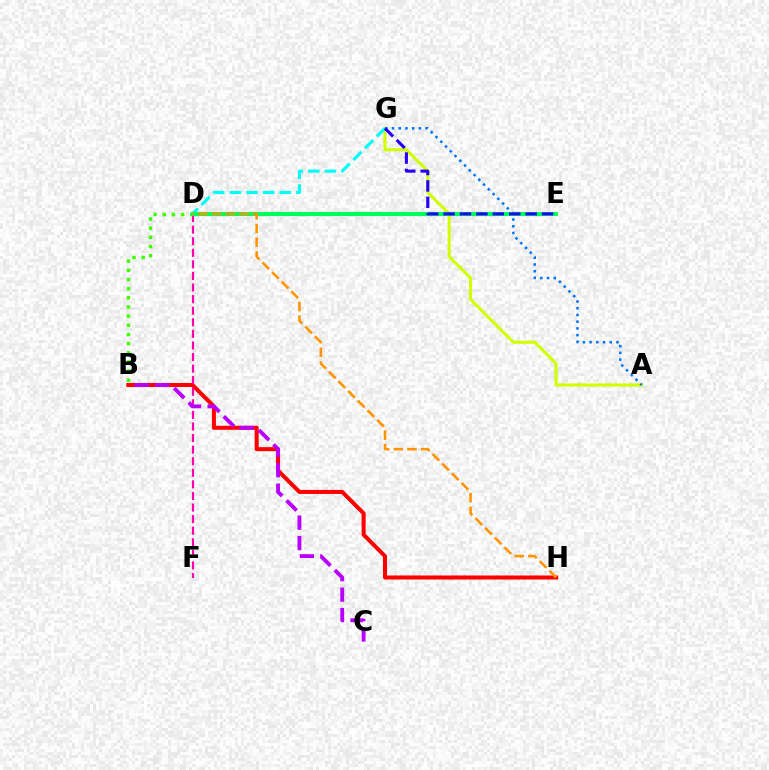{('A', 'G'): [{'color': '#d1ff00', 'line_style': 'solid', 'thickness': 2.22}, {'color': '#0074ff', 'line_style': 'dotted', 'thickness': 1.83}], ('D', 'G'): [{'color': '#00fff6', 'line_style': 'dashed', 'thickness': 2.26}], ('B', 'D'): [{'color': '#3dff00', 'line_style': 'dotted', 'thickness': 2.49}], ('B', 'H'): [{'color': '#ff0000', 'line_style': 'solid', 'thickness': 2.9}], ('D', 'F'): [{'color': '#ff00ac', 'line_style': 'dashed', 'thickness': 1.57}], ('D', 'E'): [{'color': '#00ff5c', 'line_style': 'solid', 'thickness': 2.98}], ('E', 'G'): [{'color': '#2500ff', 'line_style': 'dashed', 'thickness': 2.23}], ('B', 'C'): [{'color': '#b900ff', 'line_style': 'dashed', 'thickness': 2.78}], ('D', 'H'): [{'color': '#ff9400', 'line_style': 'dashed', 'thickness': 1.86}]}